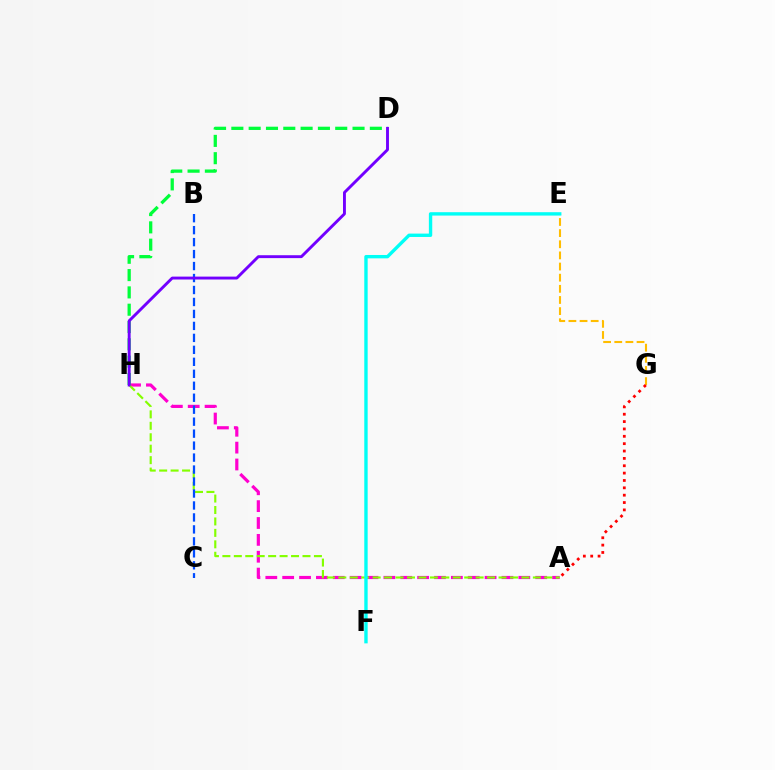{('E', 'G'): [{'color': '#ffbd00', 'line_style': 'dashed', 'thickness': 1.51}], ('A', 'H'): [{'color': '#ff00cf', 'line_style': 'dashed', 'thickness': 2.29}, {'color': '#84ff00', 'line_style': 'dashed', 'thickness': 1.55}], ('D', 'H'): [{'color': '#00ff39', 'line_style': 'dashed', 'thickness': 2.35}, {'color': '#7200ff', 'line_style': 'solid', 'thickness': 2.09}], ('A', 'G'): [{'color': '#ff0000', 'line_style': 'dotted', 'thickness': 2.0}], ('E', 'F'): [{'color': '#00fff6', 'line_style': 'solid', 'thickness': 2.43}], ('B', 'C'): [{'color': '#004bff', 'line_style': 'dashed', 'thickness': 1.63}]}